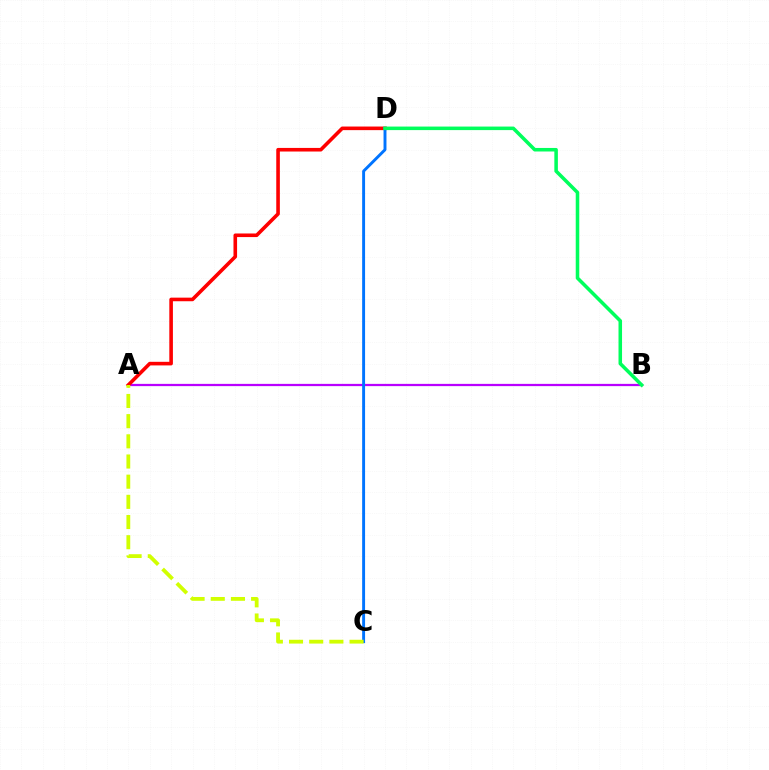{('A', 'B'): [{'color': '#b900ff', 'line_style': 'solid', 'thickness': 1.62}], ('A', 'D'): [{'color': '#ff0000', 'line_style': 'solid', 'thickness': 2.59}], ('C', 'D'): [{'color': '#0074ff', 'line_style': 'solid', 'thickness': 2.1}], ('A', 'C'): [{'color': '#d1ff00', 'line_style': 'dashed', 'thickness': 2.74}], ('B', 'D'): [{'color': '#00ff5c', 'line_style': 'solid', 'thickness': 2.55}]}